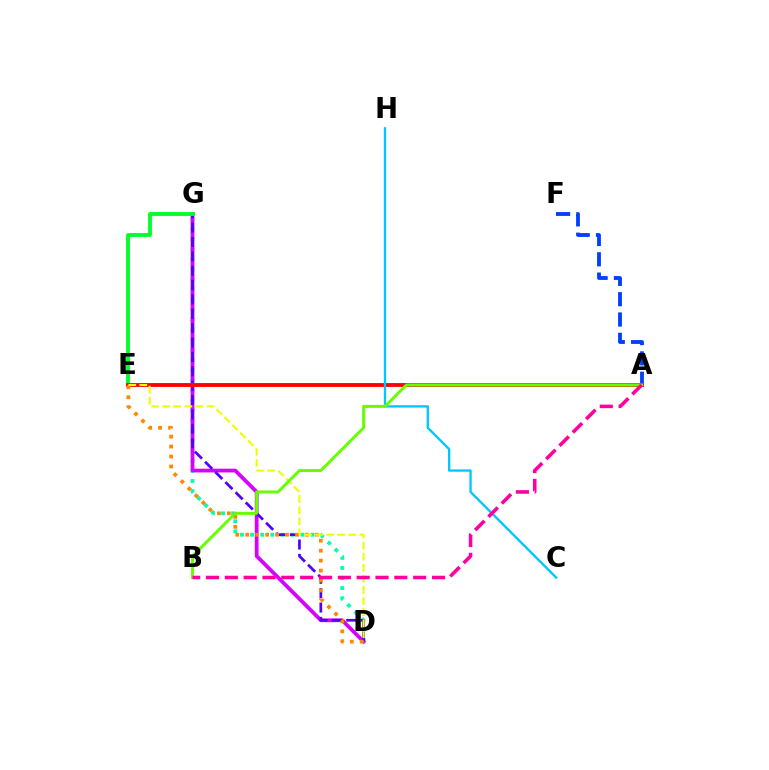{('D', 'G'): [{'color': '#00ffaf', 'line_style': 'dotted', 'thickness': 2.74}, {'color': '#d600ff', 'line_style': 'solid', 'thickness': 2.7}, {'color': '#4f00ff', 'line_style': 'dashed', 'thickness': 1.95}], ('A', 'F'): [{'color': '#003fff', 'line_style': 'dashed', 'thickness': 2.76}], ('E', 'G'): [{'color': '#00ff27', 'line_style': 'solid', 'thickness': 2.76}], ('A', 'E'): [{'color': '#ff0000', 'line_style': 'solid', 'thickness': 2.77}], ('D', 'E'): [{'color': '#ff8800', 'line_style': 'dotted', 'thickness': 2.7}, {'color': '#eeff00', 'line_style': 'dashed', 'thickness': 1.5}], ('C', 'H'): [{'color': '#00c7ff', 'line_style': 'solid', 'thickness': 1.68}], ('A', 'B'): [{'color': '#66ff00', 'line_style': 'solid', 'thickness': 2.14}, {'color': '#ff00a0', 'line_style': 'dashed', 'thickness': 2.56}]}